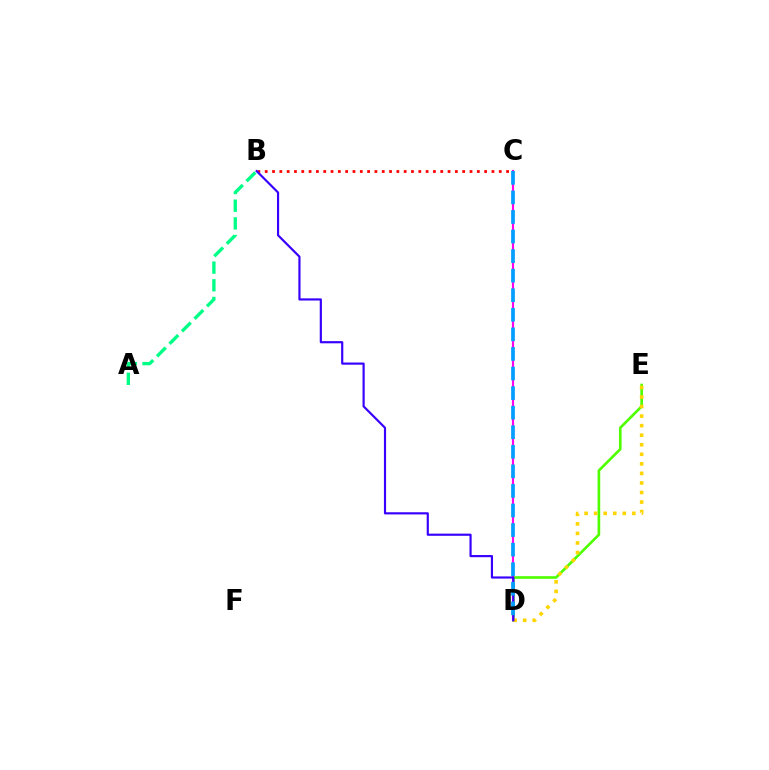{('D', 'E'): [{'color': '#4fff00', 'line_style': 'solid', 'thickness': 1.91}, {'color': '#ffd500', 'line_style': 'dotted', 'thickness': 2.6}], ('A', 'B'): [{'color': '#00ff86', 'line_style': 'dashed', 'thickness': 2.4}], ('C', 'D'): [{'color': '#ff00ed', 'line_style': 'solid', 'thickness': 1.54}, {'color': '#009eff', 'line_style': 'dashed', 'thickness': 2.66}], ('B', 'C'): [{'color': '#ff0000', 'line_style': 'dotted', 'thickness': 1.99}], ('B', 'D'): [{'color': '#3700ff', 'line_style': 'solid', 'thickness': 1.56}]}